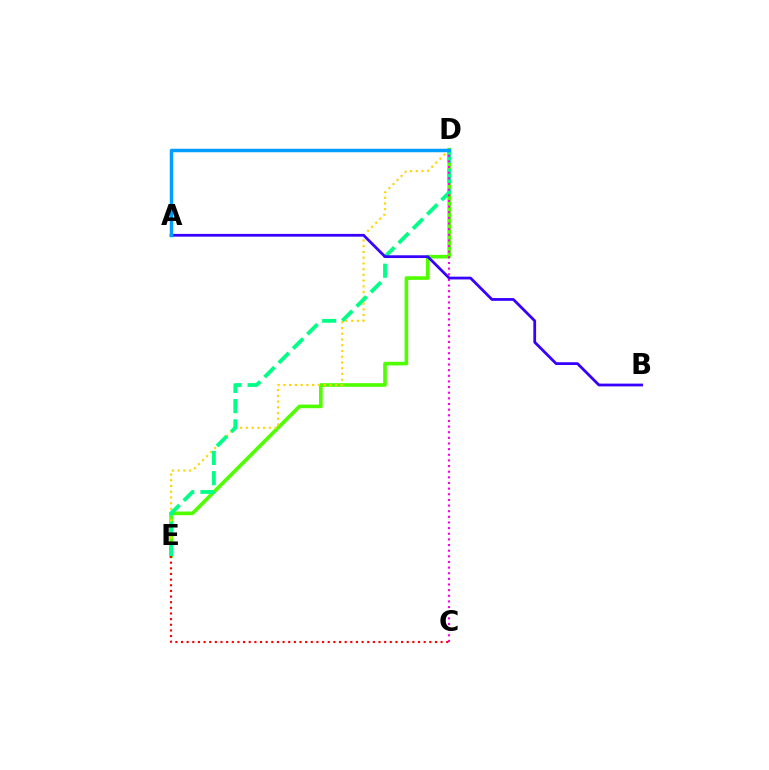{('D', 'E'): [{'color': '#4fff00', 'line_style': 'solid', 'thickness': 2.62}, {'color': '#ffd500', 'line_style': 'dotted', 'thickness': 1.56}, {'color': '#00ff86', 'line_style': 'dashed', 'thickness': 2.75}], ('C', 'D'): [{'color': '#ff00ed', 'line_style': 'dotted', 'thickness': 1.53}], ('C', 'E'): [{'color': '#ff0000', 'line_style': 'dotted', 'thickness': 1.53}], ('A', 'B'): [{'color': '#3700ff', 'line_style': 'solid', 'thickness': 1.99}], ('A', 'D'): [{'color': '#009eff', 'line_style': 'solid', 'thickness': 2.51}]}